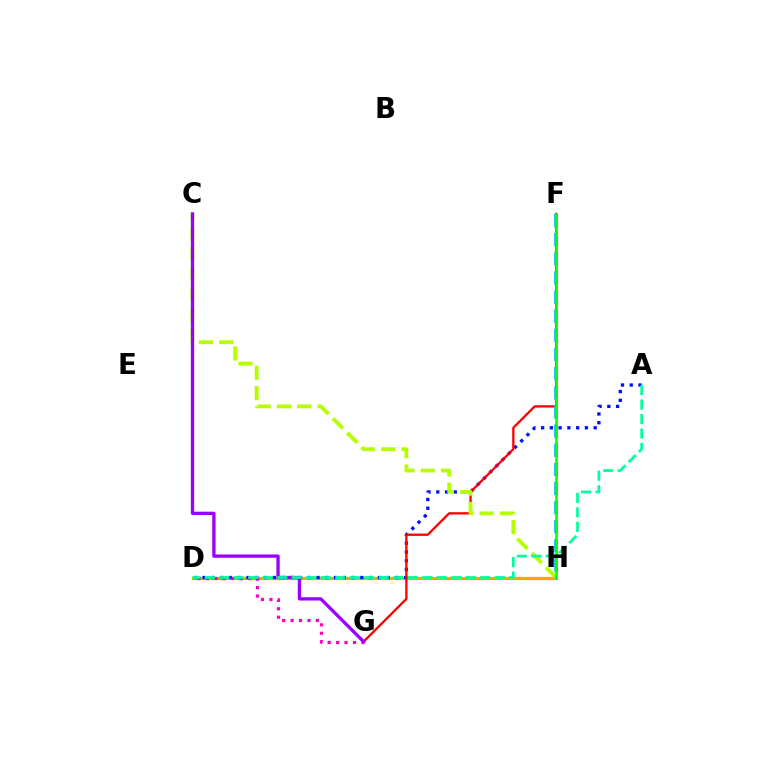{('D', 'H'): [{'color': '#ffa500', 'line_style': 'solid', 'thickness': 2.34}], ('A', 'D'): [{'color': '#0010ff', 'line_style': 'dotted', 'thickness': 2.38}, {'color': '#00ff9d', 'line_style': 'dashed', 'thickness': 1.97}], ('D', 'G'): [{'color': '#ff00bd', 'line_style': 'dotted', 'thickness': 2.29}], ('F', 'G'): [{'color': '#ff0000', 'line_style': 'solid', 'thickness': 1.66}], ('C', 'H'): [{'color': '#b3ff00', 'line_style': 'dashed', 'thickness': 2.76}], ('C', 'G'): [{'color': '#9b00ff', 'line_style': 'solid', 'thickness': 2.37}], ('F', 'H'): [{'color': '#00b5ff', 'line_style': 'dashed', 'thickness': 2.6}, {'color': '#08ff00', 'line_style': 'solid', 'thickness': 1.88}]}